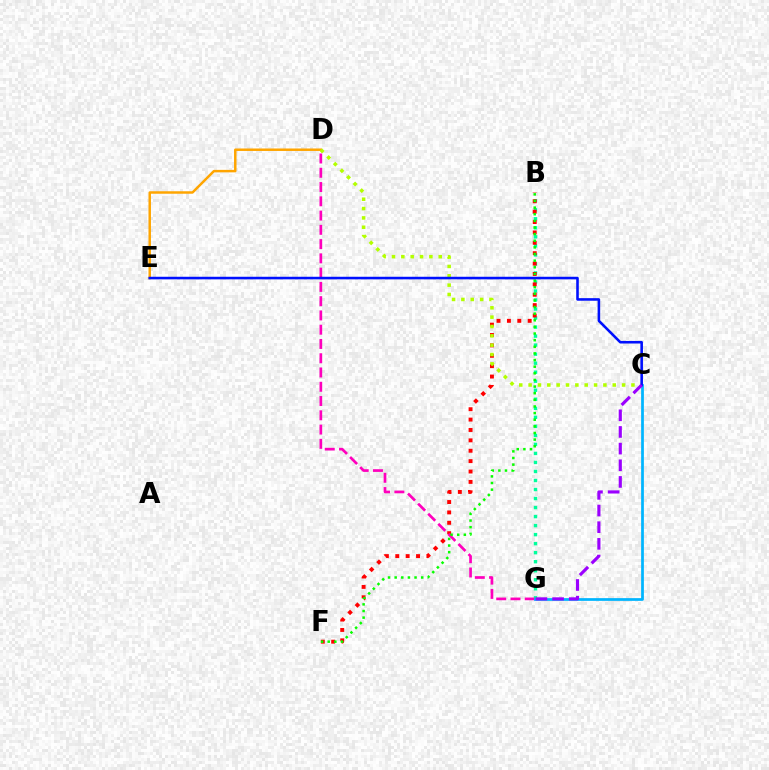{('D', 'E'): [{'color': '#ffa500', 'line_style': 'solid', 'thickness': 1.78}], ('B', 'G'): [{'color': '#00ff9d', 'line_style': 'dotted', 'thickness': 2.45}], ('B', 'F'): [{'color': '#ff0000', 'line_style': 'dotted', 'thickness': 2.82}, {'color': '#08ff00', 'line_style': 'dotted', 'thickness': 1.8}], ('C', 'D'): [{'color': '#b3ff00', 'line_style': 'dotted', 'thickness': 2.54}], ('D', 'G'): [{'color': '#ff00bd', 'line_style': 'dashed', 'thickness': 1.94}], ('C', 'G'): [{'color': '#00b5ff', 'line_style': 'solid', 'thickness': 1.97}, {'color': '#9b00ff', 'line_style': 'dashed', 'thickness': 2.26}], ('C', 'E'): [{'color': '#0010ff', 'line_style': 'solid', 'thickness': 1.86}]}